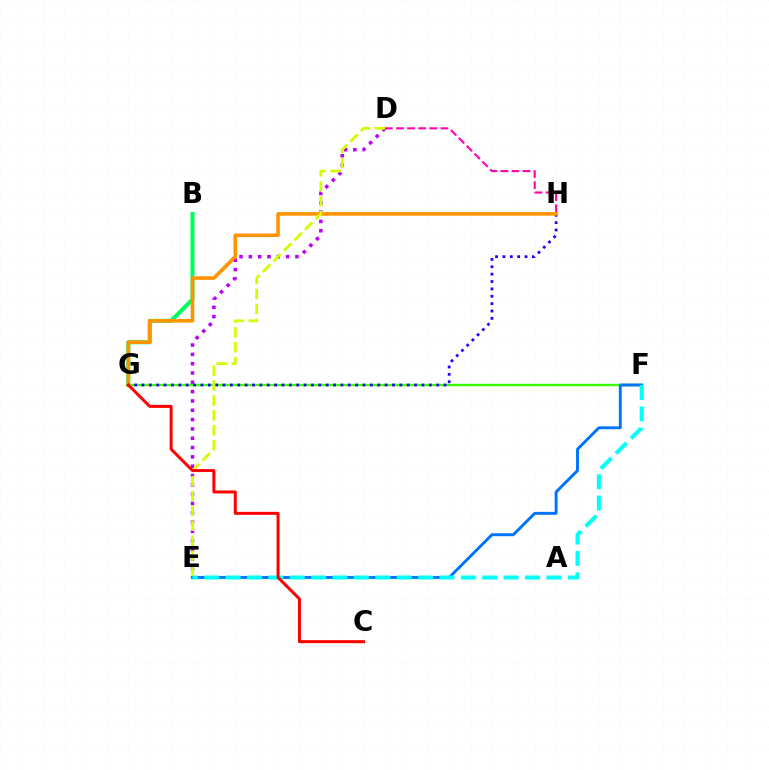{('D', 'E'): [{'color': '#b900ff', 'line_style': 'dotted', 'thickness': 2.53}, {'color': '#d1ff00', 'line_style': 'dashed', 'thickness': 2.03}], ('B', 'G'): [{'color': '#00ff5c', 'line_style': 'solid', 'thickness': 2.9}], ('F', 'G'): [{'color': '#3dff00', 'line_style': 'solid', 'thickness': 1.71}], ('E', 'F'): [{'color': '#0074ff', 'line_style': 'solid', 'thickness': 2.11}, {'color': '#00fff6', 'line_style': 'dashed', 'thickness': 2.91}], ('G', 'H'): [{'color': '#2500ff', 'line_style': 'dotted', 'thickness': 2.0}, {'color': '#ff9400', 'line_style': 'solid', 'thickness': 2.59}], ('D', 'H'): [{'color': '#ff00ac', 'line_style': 'dashed', 'thickness': 1.51}], ('C', 'G'): [{'color': '#ff0000', 'line_style': 'solid', 'thickness': 2.15}]}